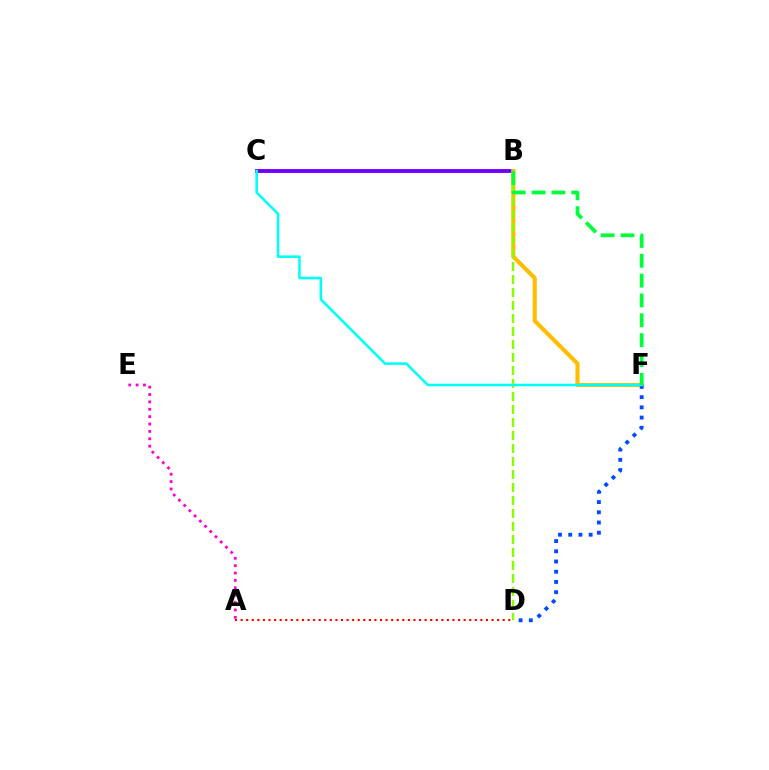{('B', 'C'): [{'color': '#7200ff', 'line_style': 'solid', 'thickness': 2.79}], ('B', 'F'): [{'color': '#ffbd00', 'line_style': 'solid', 'thickness': 2.97}, {'color': '#00ff39', 'line_style': 'dashed', 'thickness': 2.7}], ('B', 'D'): [{'color': '#84ff00', 'line_style': 'dashed', 'thickness': 1.77}], ('D', 'F'): [{'color': '#004bff', 'line_style': 'dotted', 'thickness': 2.78}], ('A', 'E'): [{'color': '#ff00cf', 'line_style': 'dotted', 'thickness': 2.0}], ('A', 'D'): [{'color': '#ff0000', 'line_style': 'dotted', 'thickness': 1.51}], ('C', 'F'): [{'color': '#00fff6', 'line_style': 'solid', 'thickness': 1.83}]}